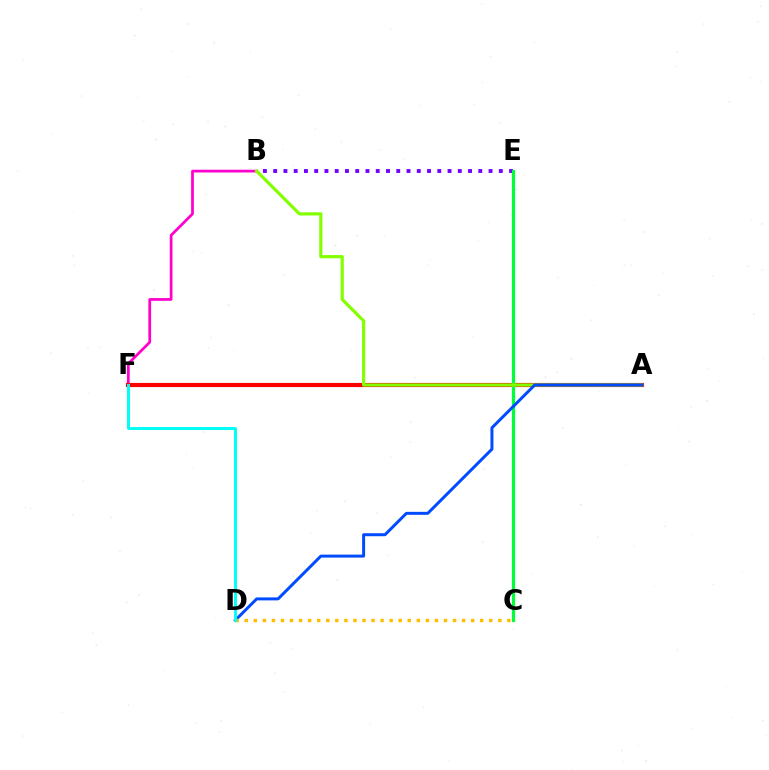{('B', 'F'): [{'color': '#ff00cf', 'line_style': 'solid', 'thickness': 1.97}], ('A', 'F'): [{'color': '#ff0000', 'line_style': 'solid', 'thickness': 2.98}], ('B', 'E'): [{'color': '#7200ff', 'line_style': 'dotted', 'thickness': 2.79}], ('C', 'E'): [{'color': '#00ff39', 'line_style': 'solid', 'thickness': 2.31}], ('A', 'B'): [{'color': '#84ff00', 'line_style': 'solid', 'thickness': 2.3}], ('A', 'D'): [{'color': '#004bff', 'line_style': 'solid', 'thickness': 2.14}], ('C', 'D'): [{'color': '#ffbd00', 'line_style': 'dotted', 'thickness': 2.46}], ('D', 'F'): [{'color': '#00fff6', 'line_style': 'solid', 'thickness': 2.13}]}